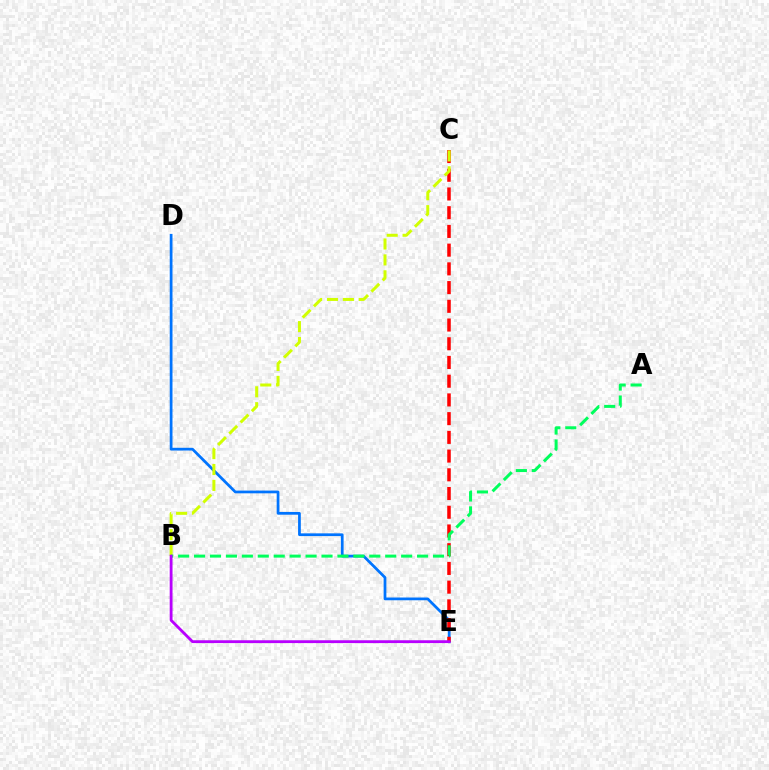{('D', 'E'): [{'color': '#0074ff', 'line_style': 'solid', 'thickness': 1.98}], ('C', 'E'): [{'color': '#ff0000', 'line_style': 'dashed', 'thickness': 2.54}], ('B', 'C'): [{'color': '#d1ff00', 'line_style': 'dashed', 'thickness': 2.16}], ('A', 'B'): [{'color': '#00ff5c', 'line_style': 'dashed', 'thickness': 2.16}], ('B', 'E'): [{'color': '#b900ff', 'line_style': 'solid', 'thickness': 2.03}]}